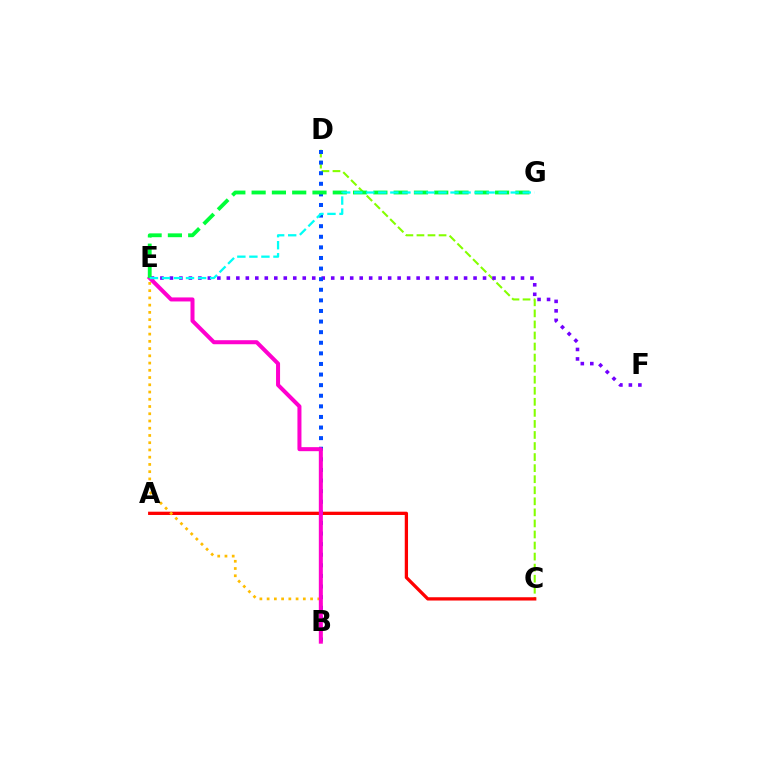{('C', 'D'): [{'color': '#84ff00', 'line_style': 'dashed', 'thickness': 1.5}], ('A', 'C'): [{'color': '#ff0000', 'line_style': 'solid', 'thickness': 2.36}], ('E', 'F'): [{'color': '#7200ff', 'line_style': 'dotted', 'thickness': 2.58}], ('B', 'E'): [{'color': '#ffbd00', 'line_style': 'dotted', 'thickness': 1.97}, {'color': '#ff00cf', 'line_style': 'solid', 'thickness': 2.9}], ('B', 'D'): [{'color': '#004bff', 'line_style': 'dotted', 'thickness': 2.88}], ('E', 'G'): [{'color': '#00ff39', 'line_style': 'dashed', 'thickness': 2.76}, {'color': '#00fff6', 'line_style': 'dashed', 'thickness': 1.64}]}